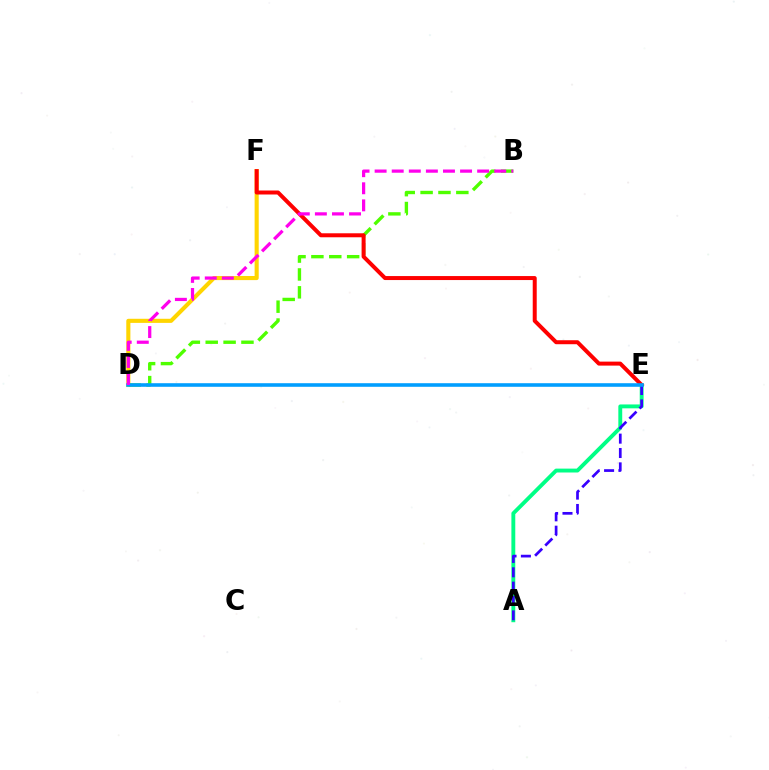{('D', 'F'): [{'color': '#ffd500', 'line_style': 'solid', 'thickness': 2.95}], ('A', 'E'): [{'color': '#00ff86', 'line_style': 'solid', 'thickness': 2.8}, {'color': '#3700ff', 'line_style': 'dashed', 'thickness': 1.95}], ('B', 'D'): [{'color': '#4fff00', 'line_style': 'dashed', 'thickness': 2.43}, {'color': '#ff00ed', 'line_style': 'dashed', 'thickness': 2.32}], ('E', 'F'): [{'color': '#ff0000', 'line_style': 'solid', 'thickness': 2.87}], ('D', 'E'): [{'color': '#009eff', 'line_style': 'solid', 'thickness': 2.58}]}